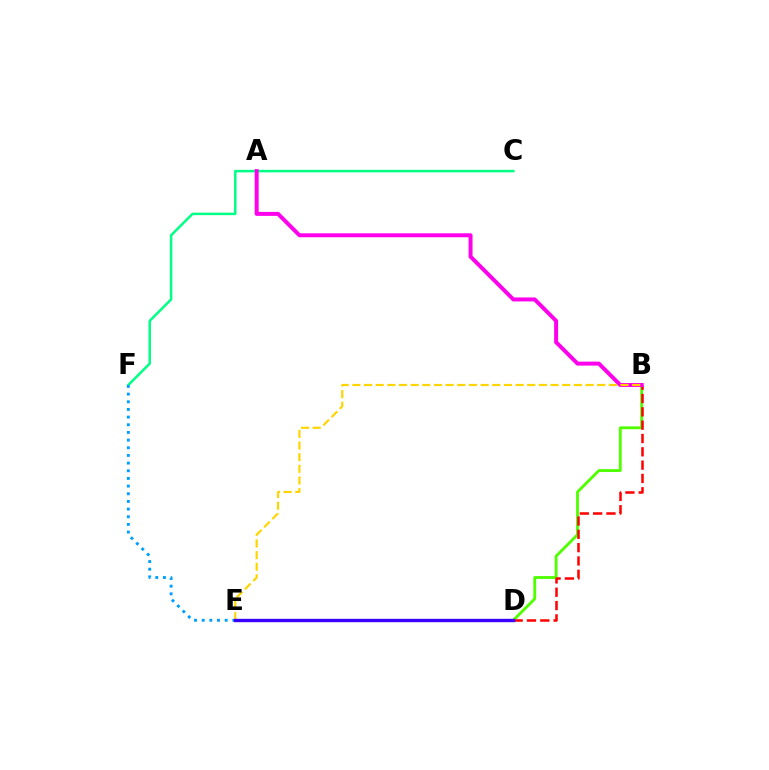{('B', 'D'): [{'color': '#4fff00', 'line_style': 'solid', 'thickness': 2.04}, {'color': '#ff0000', 'line_style': 'dashed', 'thickness': 1.81}], ('C', 'F'): [{'color': '#00ff86', 'line_style': 'solid', 'thickness': 1.8}], ('A', 'B'): [{'color': '#ff00ed', 'line_style': 'solid', 'thickness': 2.87}], ('E', 'F'): [{'color': '#009eff', 'line_style': 'dotted', 'thickness': 2.08}], ('B', 'E'): [{'color': '#ffd500', 'line_style': 'dashed', 'thickness': 1.58}], ('D', 'E'): [{'color': '#3700ff', 'line_style': 'solid', 'thickness': 2.43}]}